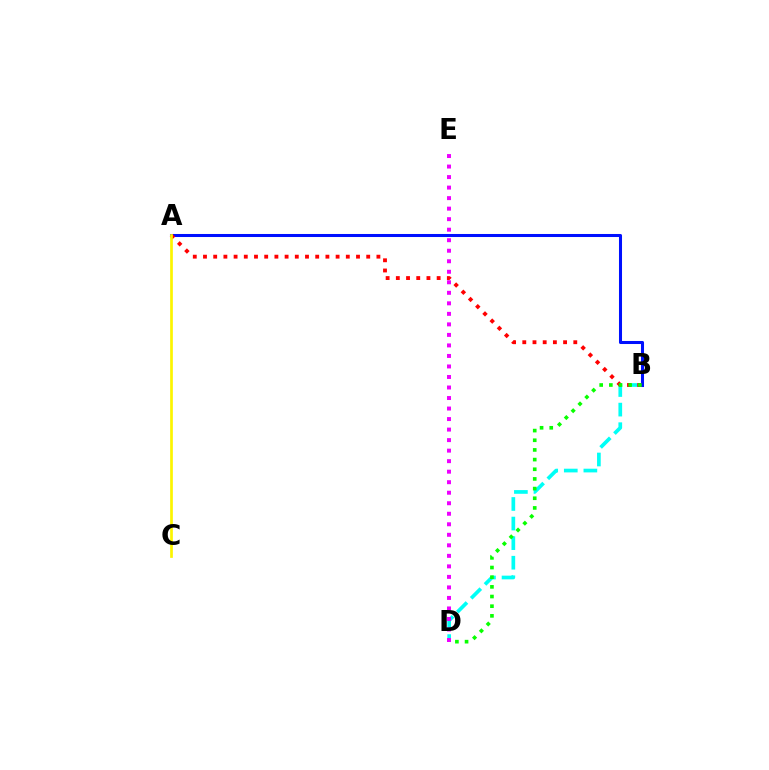{('B', 'D'): [{'color': '#00fff6', 'line_style': 'dashed', 'thickness': 2.66}, {'color': '#08ff00', 'line_style': 'dotted', 'thickness': 2.63}], ('A', 'B'): [{'color': '#0010ff', 'line_style': 'solid', 'thickness': 2.19}, {'color': '#ff0000', 'line_style': 'dotted', 'thickness': 2.77}], ('D', 'E'): [{'color': '#ee00ff', 'line_style': 'dotted', 'thickness': 2.86}], ('A', 'C'): [{'color': '#fcf500', 'line_style': 'solid', 'thickness': 1.94}]}